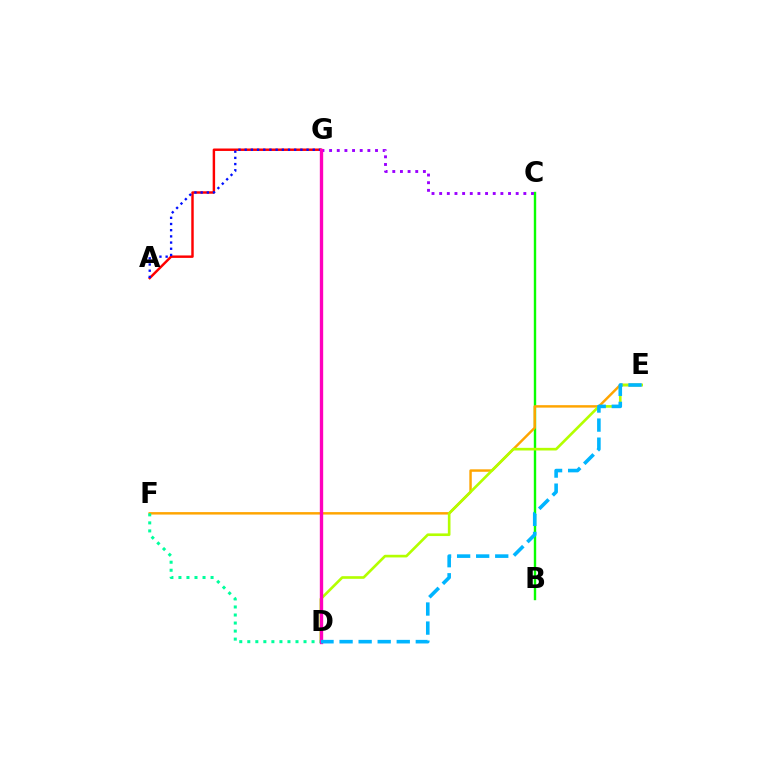{('B', 'C'): [{'color': '#08ff00', 'line_style': 'solid', 'thickness': 1.73}], ('A', 'G'): [{'color': '#ff0000', 'line_style': 'solid', 'thickness': 1.76}, {'color': '#0010ff', 'line_style': 'dotted', 'thickness': 1.68}], ('E', 'F'): [{'color': '#ffa500', 'line_style': 'solid', 'thickness': 1.77}], ('D', 'E'): [{'color': '#b3ff00', 'line_style': 'solid', 'thickness': 1.9}, {'color': '#00b5ff', 'line_style': 'dashed', 'thickness': 2.59}], ('C', 'G'): [{'color': '#9b00ff', 'line_style': 'dotted', 'thickness': 2.08}], ('D', 'F'): [{'color': '#00ff9d', 'line_style': 'dotted', 'thickness': 2.18}], ('D', 'G'): [{'color': '#ff00bd', 'line_style': 'solid', 'thickness': 2.41}]}